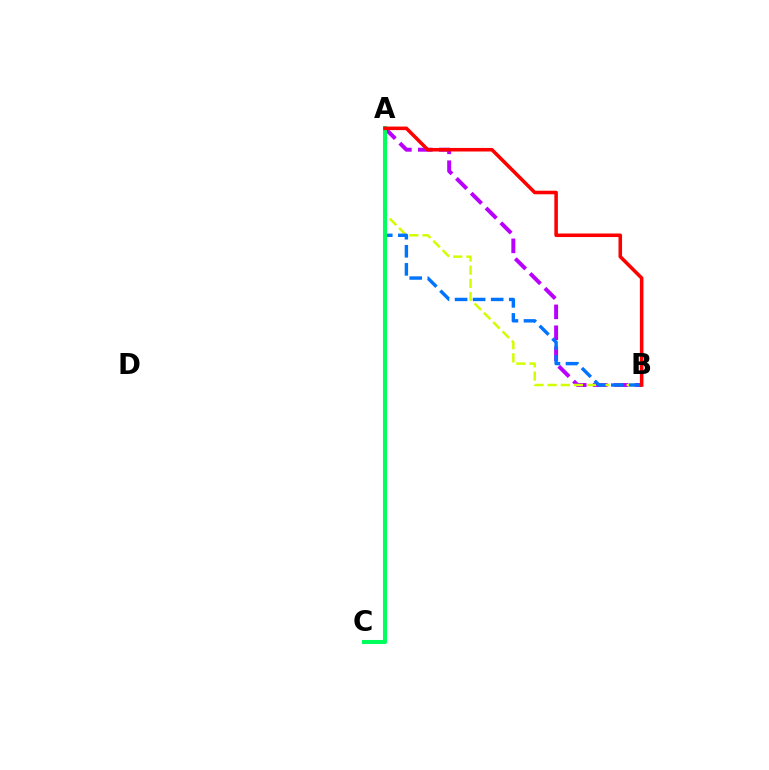{('A', 'B'): [{'color': '#b900ff', 'line_style': 'dashed', 'thickness': 2.84}, {'color': '#d1ff00', 'line_style': 'dashed', 'thickness': 1.79}, {'color': '#0074ff', 'line_style': 'dashed', 'thickness': 2.45}, {'color': '#ff0000', 'line_style': 'solid', 'thickness': 2.56}], ('A', 'C'): [{'color': '#00ff5c', 'line_style': 'solid', 'thickness': 2.93}]}